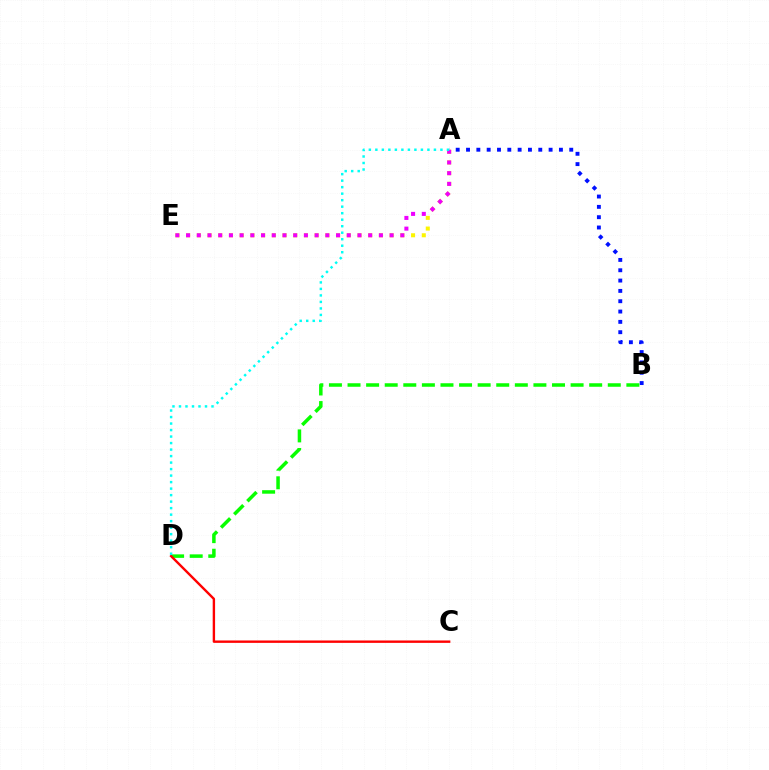{('A', 'B'): [{'color': '#0010ff', 'line_style': 'dotted', 'thickness': 2.8}], ('A', 'E'): [{'color': '#fcf500', 'line_style': 'dotted', 'thickness': 2.91}, {'color': '#ee00ff', 'line_style': 'dotted', 'thickness': 2.91}], ('B', 'D'): [{'color': '#08ff00', 'line_style': 'dashed', 'thickness': 2.53}], ('C', 'D'): [{'color': '#ff0000', 'line_style': 'solid', 'thickness': 1.72}], ('A', 'D'): [{'color': '#00fff6', 'line_style': 'dotted', 'thickness': 1.77}]}